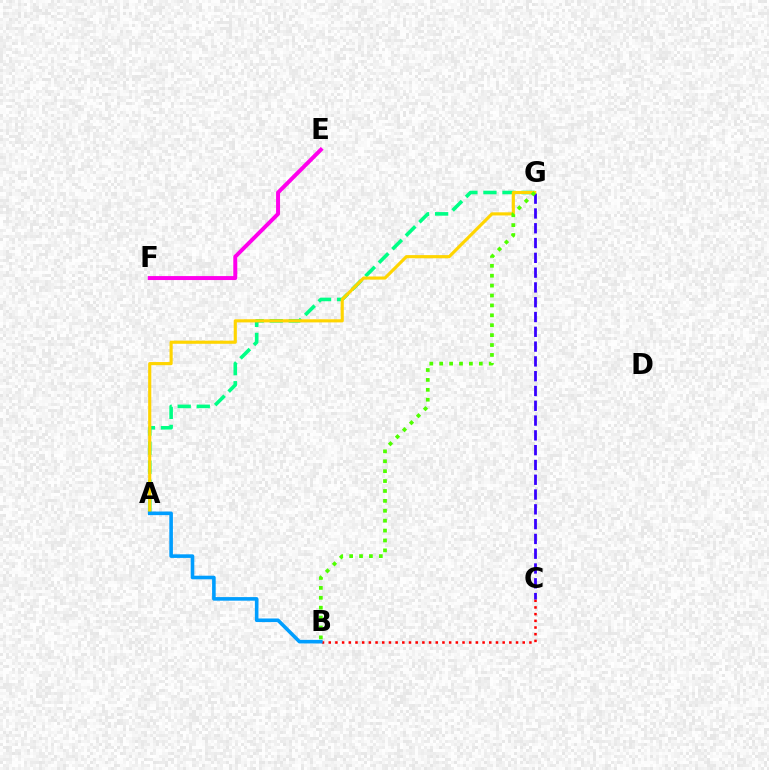{('B', 'C'): [{'color': '#ff0000', 'line_style': 'dotted', 'thickness': 1.82}], ('C', 'G'): [{'color': '#3700ff', 'line_style': 'dashed', 'thickness': 2.01}], ('A', 'G'): [{'color': '#00ff86', 'line_style': 'dashed', 'thickness': 2.59}, {'color': '#ffd500', 'line_style': 'solid', 'thickness': 2.26}], ('E', 'F'): [{'color': '#ff00ed', 'line_style': 'solid', 'thickness': 2.85}], ('B', 'G'): [{'color': '#4fff00', 'line_style': 'dotted', 'thickness': 2.69}], ('A', 'B'): [{'color': '#009eff', 'line_style': 'solid', 'thickness': 2.59}]}